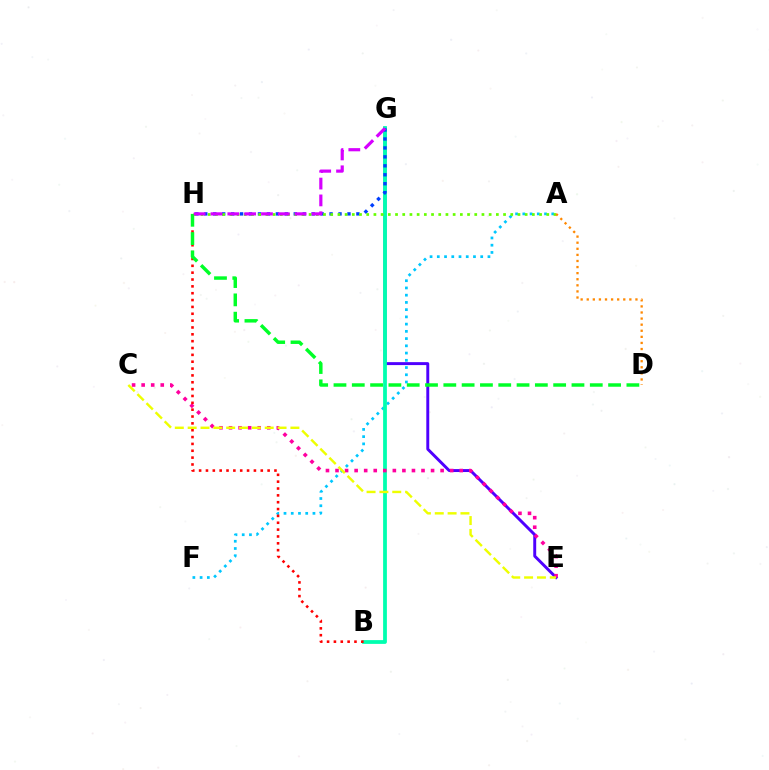{('E', 'G'): [{'color': '#4f00ff', 'line_style': 'solid', 'thickness': 2.12}], ('A', 'F'): [{'color': '#00c7ff', 'line_style': 'dotted', 'thickness': 1.97}], ('B', 'G'): [{'color': '#00ffaf', 'line_style': 'solid', 'thickness': 2.71}], ('G', 'H'): [{'color': '#003fff', 'line_style': 'dotted', 'thickness': 2.43}, {'color': '#d600ff', 'line_style': 'dashed', 'thickness': 2.29}], ('C', 'E'): [{'color': '#ff00a0', 'line_style': 'dotted', 'thickness': 2.6}, {'color': '#eeff00', 'line_style': 'dashed', 'thickness': 1.74}], ('A', 'H'): [{'color': '#66ff00', 'line_style': 'dotted', 'thickness': 1.96}], ('B', 'H'): [{'color': '#ff0000', 'line_style': 'dotted', 'thickness': 1.86}], ('A', 'D'): [{'color': '#ff8800', 'line_style': 'dotted', 'thickness': 1.65}], ('D', 'H'): [{'color': '#00ff27', 'line_style': 'dashed', 'thickness': 2.49}]}